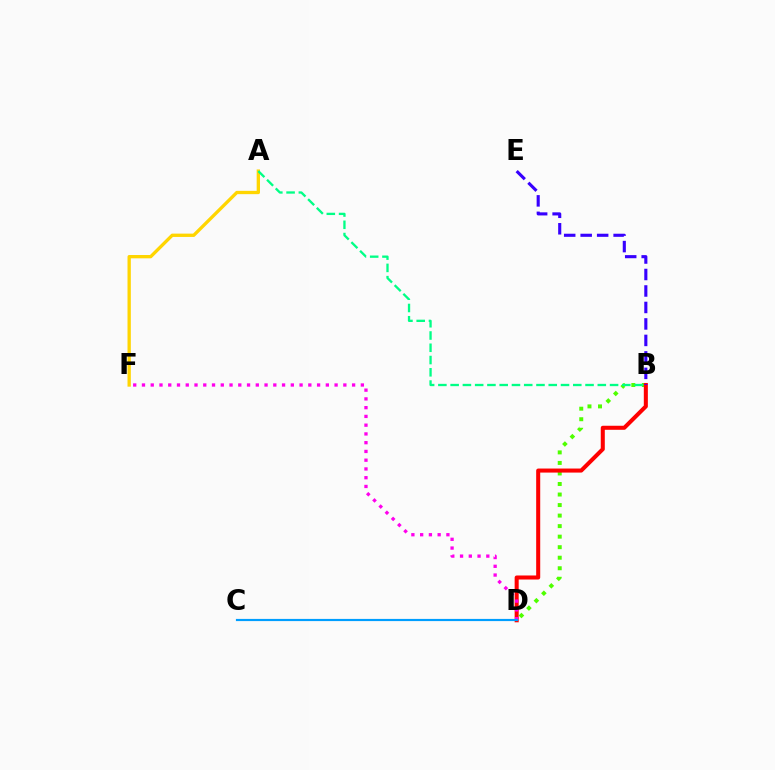{('A', 'F'): [{'color': '#ffd500', 'line_style': 'solid', 'thickness': 2.39}], ('B', 'D'): [{'color': '#4fff00', 'line_style': 'dotted', 'thickness': 2.86}, {'color': '#ff0000', 'line_style': 'solid', 'thickness': 2.91}], ('A', 'B'): [{'color': '#00ff86', 'line_style': 'dashed', 'thickness': 1.67}], ('D', 'F'): [{'color': '#ff00ed', 'line_style': 'dotted', 'thickness': 2.38}], ('B', 'E'): [{'color': '#3700ff', 'line_style': 'dashed', 'thickness': 2.24}], ('C', 'D'): [{'color': '#009eff', 'line_style': 'solid', 'thickness': 1.57}]}